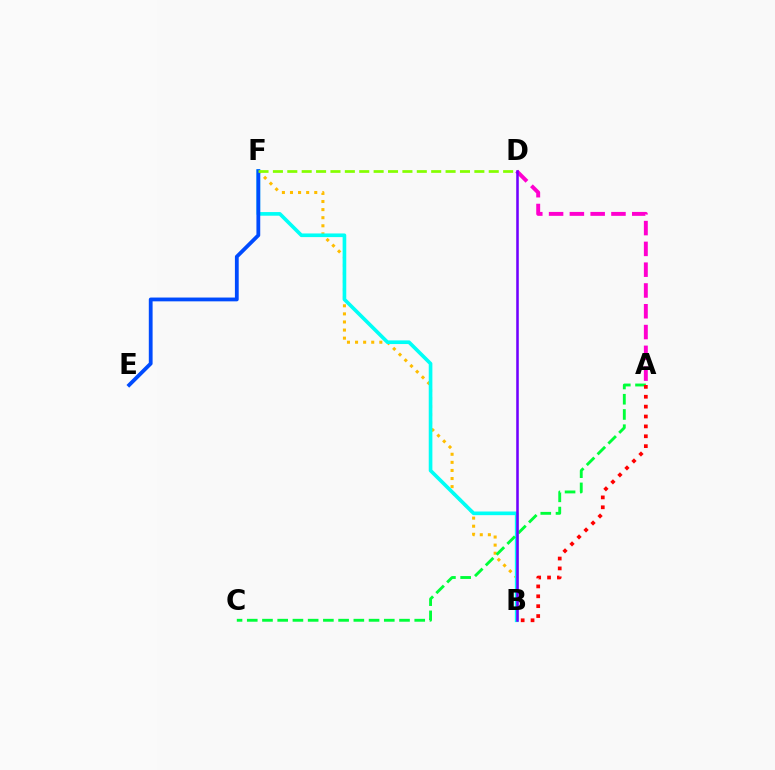{('B', 'F'): [{'color': '#ffbd00', 'line_style': 'dotted', 'thickness': 2.2}, {'color': '#00fff6', 'line_style': 'solid', 'thickness': 2.63}], ('A', 'D'): [{'color': '#ff00cf', 'line_style': 'dashed', 'thickness': 2.82}], ('A', 'C'): [{'color': '#00ff39', 'line_style': 'dashed', 'thickness': 2.07}], ('E', 'F'): [{'color': '#004bff', 'line_style': 'solid', 'thickness': 2.73}], ('A', 'B'): [{'color': '#ff0000', 'line_style': 'dotted', 'thickness': 2.68}], ('B', 'D'): [{'color': '#7200ff', 'line_style': 'solid', 'thickness': 1.84}], ('D', 'F'): [{'color': '#84ff00', 'line_style': 'dashed', 'thickness': 1.95}]}